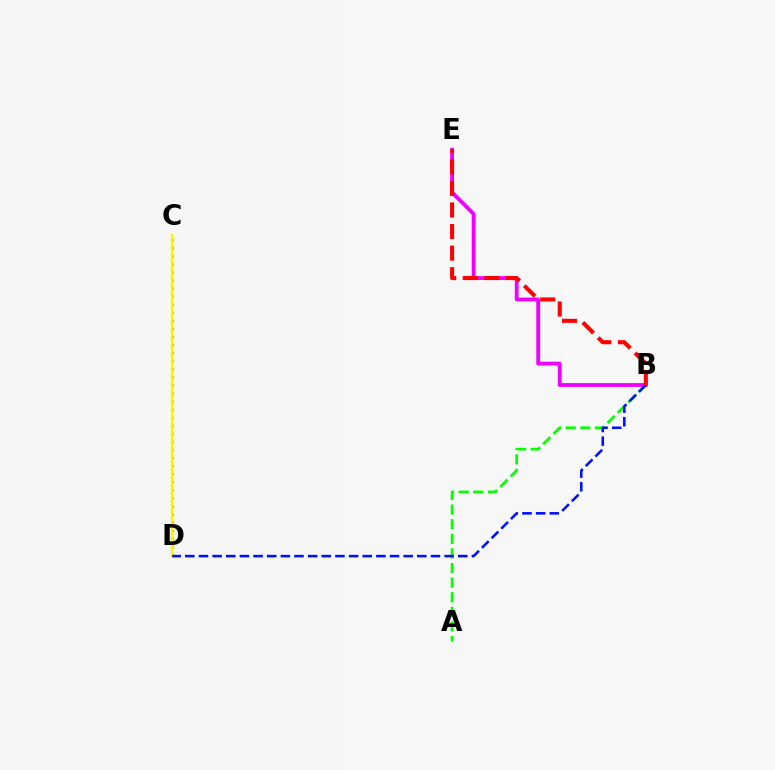{('C', 'D'): [{'color': '#00fff6', 'line_style': 'dotted', 'thickness': 2.19}, {'color': '#fcf500', 'line_style': 'solid', 'thickness': 1.74}], ('A', 'B'): [{'color': '#08ff00', 'line_style': 'dashed', 'thickness': 1.98}], ('B', 'E'): [{'color': '#ee00ff', 'line_style': 'solid', 'thickness': 2.74}, {'color': '#ff0000', 'line_style': 'dashed', 'thickness': 2.93}], ('B', 'D'): [{'color': '#0010ff', 'line_style': 'dashed', 'thickness': 1.85}]}